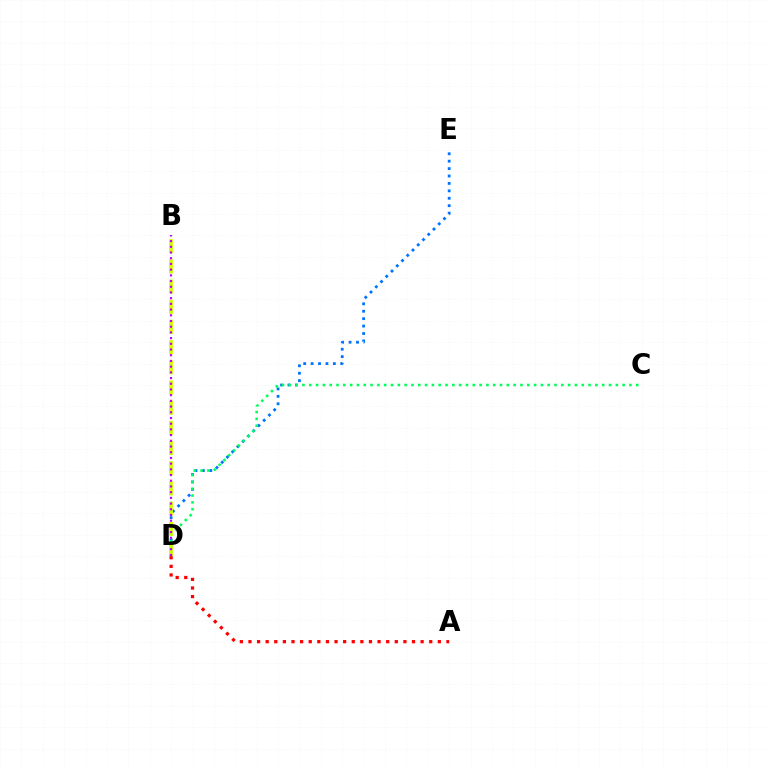{('D', 'E'): [{'color': '#0074ff', 'line_style': 'dotted', 'thickness': 2.02}], ('C', 'D'): [{'color': '#00ff5c', 'line_style': 'dotted', 'thickness': 1.85}], ('B', 'D'): [{'color': '#d1ff00', 'line_style': 'dashed', 'thickness': 2.74}, {'color': '#b900ff', 'line_style': 'dotted', 'thickness': 1.55}], ('A', 'D'): [{'color': '#ff0000', 'line_style': 'dotted', 'thickness': 2.34}]}